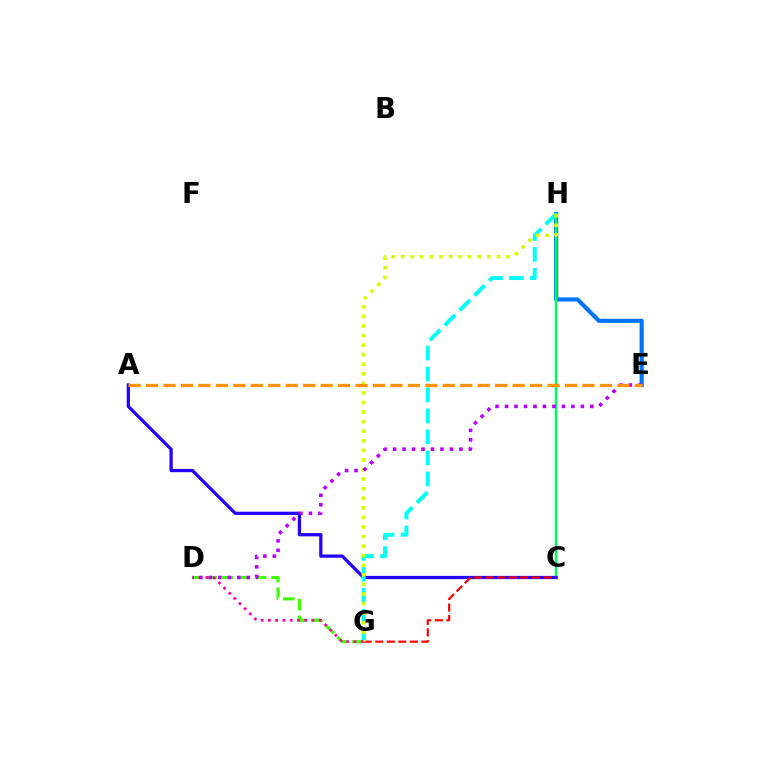{('E', 'H'): [{'color': '#0074ff', 'line_style': 'solid', 'thickness': 2.98}], ('D', 'G'): [{'color': '#3dff00', 'line_style': 'dashed', 'thickness': 2.25}, {'color': '#ff00ac', 'line_style': 'dotted', 'thickness': 1.97}], ('C', 'H'): [{'color': '#00ff5c', 'line_style': 'solid', 'thickness': 1.78}], ('A', 'C'): [{'color': '#2500ff', 'line_style': 'solid', 'thickness': 2.34}], ('C', 'G'): [{'color': '#ff0000', 'line_style': 'dashed', 'thickness': 1.57}], ('G', 'H'): [{'color': '#00fff6', 'line_style': 'dashed', 'thickness': 2.85}, {'color': '#d1ff00', 'line_style': 'dotted', 'thickness': 2.6}], ('D', 'E'): [{'color': '#b900ff', 'line_style': 'dotted', 'thickness': 2.58}], ('A', 'E'): [{'color': '#ff9400', 'line_style': 'dashed', 'thickness': 2.37}]}